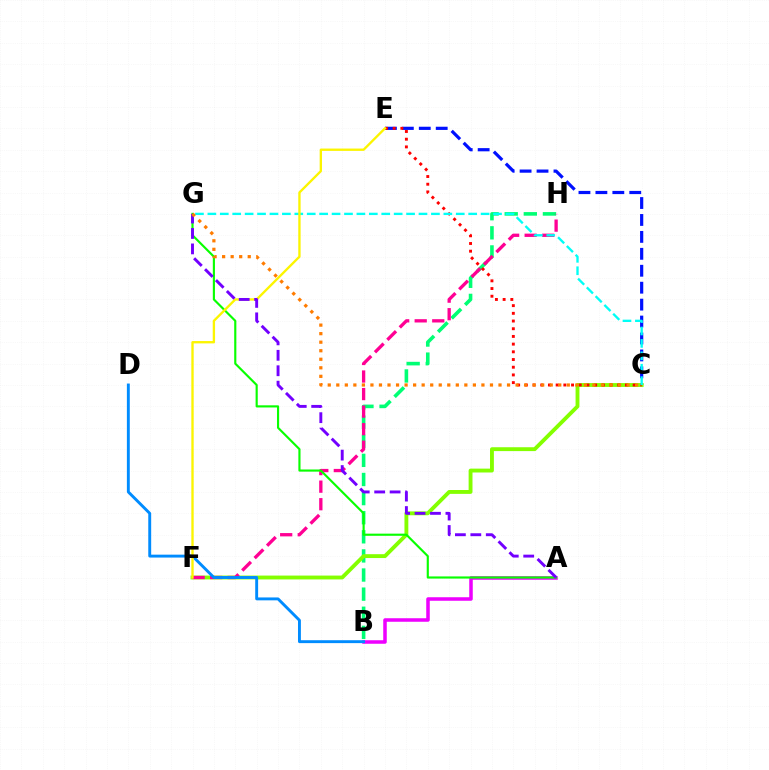{('C', 'E'): [{'color': '#0010ff', 'line_style': 'dashed', 'thickness': 2.3}, {'color': '#ff0000', 'line_style': 'dotted', 'thickness': 2.09}], ('A', 'B'): [{'color': '#ee00ff', 'line_style': 'solid', 'thickness': 2.53}], ('B', 'H'): [{'color': '#00ff74', 'line_style': 'dashed', 'thickness': 2.6}], ('C', 'F'): [{'color': '#84ff00', 'line_style': 'solid', 'thickness': 2.78}], ('F', 'H'): [{'color': '#ff0094', 'line_style': 'dashed', 'thickness': 2.38}], ('A', 'G'): [{'color': '#08ff00', 'line_style': 'solid', 'thickness': 1.54}, {'color': '#7200ff', 'line_style': 'dashed', 'thickness': 2.1}], ('C', 'G'): [{'color': '#00fff6', 'line_style': 'dashed', 'thickness': 1.69}, {'color': '#ff7c00', 'line_style': 'dotted', 'thickness': 2.32}], ('B', 'D'): [{'color': '#008cff', 'line_style': 'solid', 'thickness': 2.09}], ('E', 'F'): [{'color': '#fcf500', 'line_style': 'solid', 'thickness': 1.69}]}